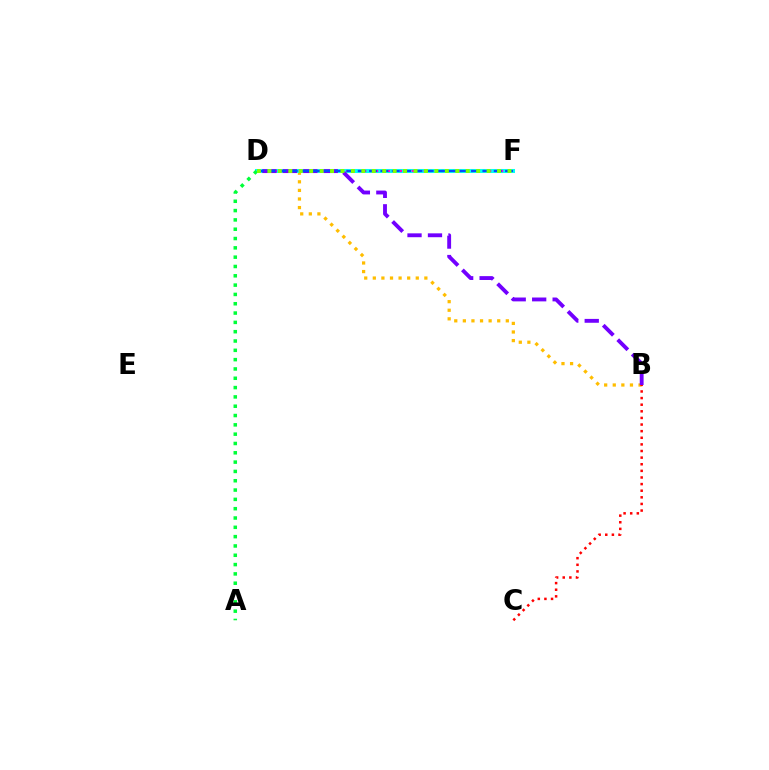{('B', 'D'): [{'color': '#ffbd00', 'line_style': 'dotted', 'thickness': 2.33}, {'color': '#7200ff', 'line_style': 'dashed', 'thickness': 2.78}], ('D', 'F'): [{'color': '#00fff6', 'line_style': 'solid', 'thickness': 2.91}, {'color': '#ff00cf', 'line_style': 'dotted', 'thickness': 1.62}, {'color': '#004bff', 'line_style': 'dashed', 'thickness': 1.54}, {'color': '#84ff00', 'line_style': 'dotted', 'thickness': 2.84}], ('B', 'C'): [{'color': '#ff0000', 'line_style': 'dotted', 'thickness': 1.8}], ('A', 'D'): [{'color': '#00ff39', 'line_style': 'dotted', 'thickness': 2.53}]}